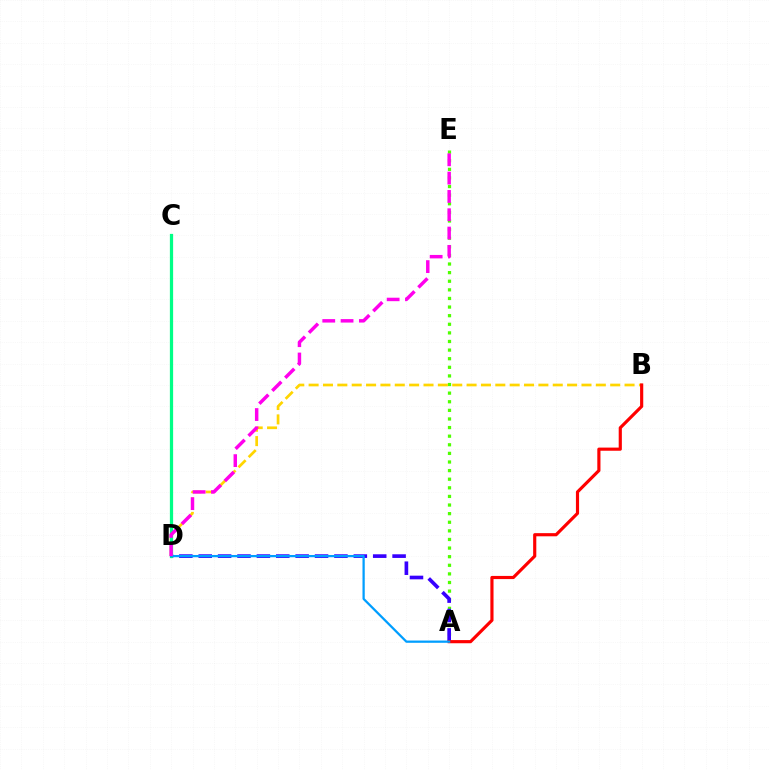{('A', 'E'): [{'color': '#4fff00', 'line_style': 'dotted', 'thickness': 2.34}], ('A', 'D'): [{'color': '#3700ff', 'line_style': 'dashed', 'thickness': 2.63}, {'color': '#009eff', 'line_style': 'solid', 'thickness': 1.63}], ('B', 'D'): [{'color': '#ffd500', 'line_style': 'dashed', 'thickness': 1.95}], ('C', 'D'): [{'color': '#00ff86', 'line_style': 'solid', 'thickness': 2.33}], ('A', 'B'): [{'color': '#ff0000', 'line_style': 'solid', 'thickness': 2.27}], ('D', 'E'): [{'color': '#ff00ed', 'line_style': 'dashed', 'thickness': 2.49}]}